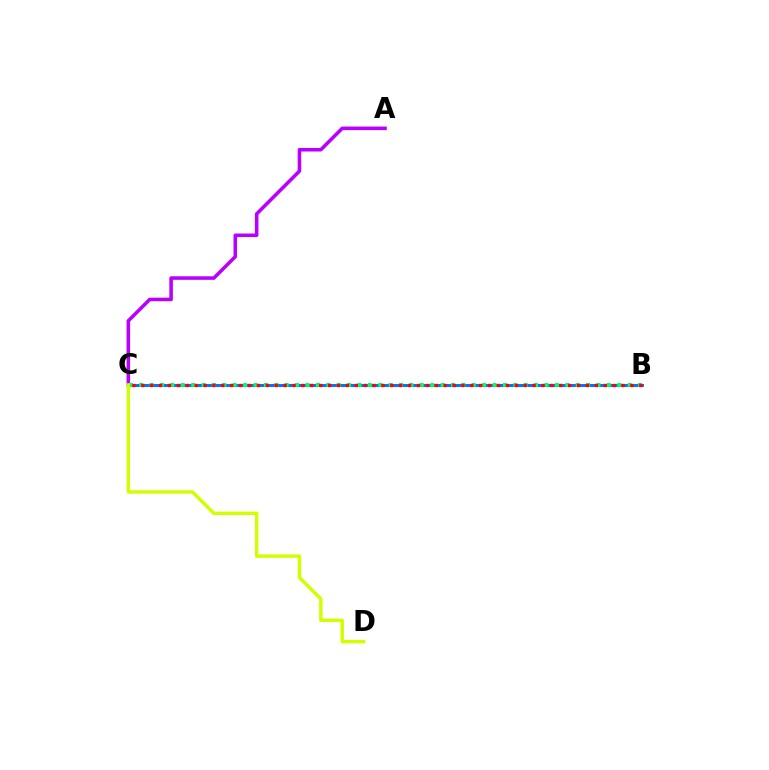{('B', 'C'): [{'color': '#0074ff', 'line_style': 'solid', 'thickness': 2.13}, {'color': '#00ff5c', 'line_style': 'dotted', 'thickness': 2.82}, {'color': '#ff0000', 'line_style': 'dotted', 'thickness': 2.42}], ('A', 'C'): [{'color': '#b900ff', 'line_style': 'solid', 'thickness': 2.55}], ('C', 'D'): [{'color': '#d1ff00', 'line_style': 'solid', 'thickness': 2.47}]}